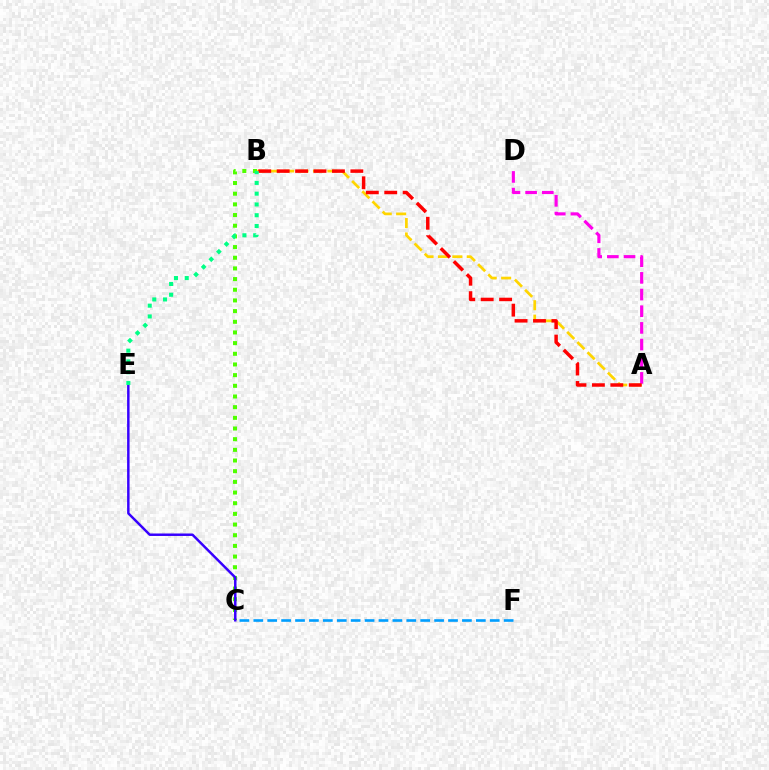{('A', 'B'): [{'color': '#ffd500', 'line_style': 'dashed', 'thickness': 1.96}, {'color': '#ff0000', 'line_style': 'dashed', 'thickness': 2.5}], ('A', 'D'): [{'color': '#ff00ed', 'line_style': 'dashed', 'thickness': 2.26}], ('C', 'F'): [{'color': '#009eff', 'line_style': 'dashed', 'thickness': 1.89}], ('B', 'C'): [{'color': '#4fff00', 'line_style': 'dotted', 'thickness': 2.9}], ('C', 'E'): [{'color': '#3700ff', 'line_style': 'solid', 'thickness': 1.78}], ('B', 'E'): [{'color': '#00ff86', 'line_style': 'dotted', 'thickness': 2.93}]}